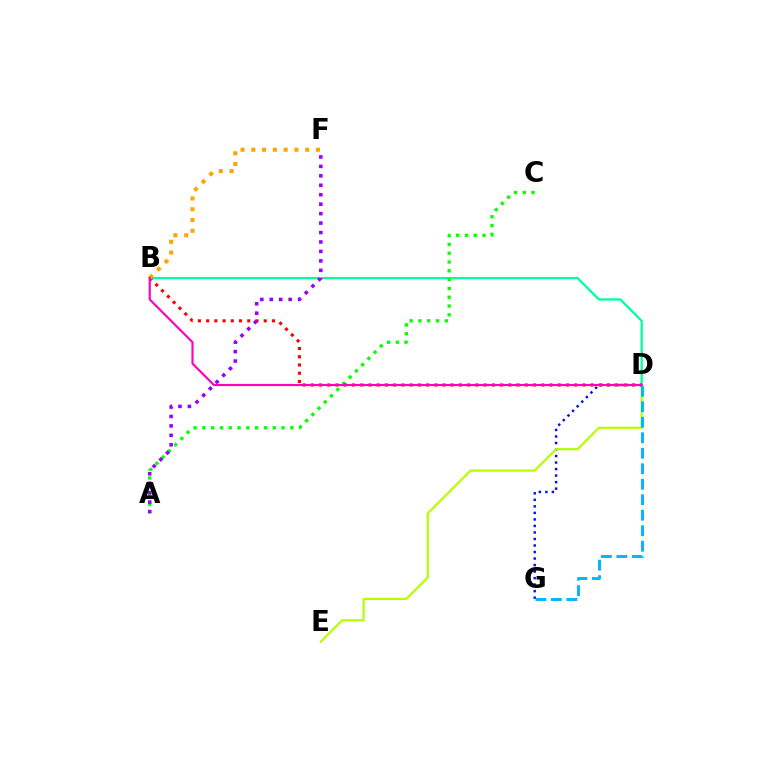{('B', 'D'): [{'color': '#00ff9d', 'line_style': 'solid', 'thickness': 1.64}, {'color': '#ff0000', 'line_style': 'dotted', 'thickness': 2.24}, {'color': '#ff00bd', 'line_style': 'solid', 'thickness': 1.54}], ('D', 'G'): [{'color': '#0010ff', 'line_style': 'dotted', 'thickness': 1.77}, {'color': '#00b5ff', 'line_style': 'dashed', 'thickness': 2.1}], ('A', 'C'): [{'color': '#08ff00', 'line_style': 'dotted', 'thickness': 2.39}], ('D', 'E'): [{'color': '#b3ff00', 'line_style': 'solid', 'thickness': 1.58}], ('B', 'F'): [{'color': '#ffa500', 'line_style': 'dotted', 'thickness': 2.93}], ('A', 'F'): [{'color': '#9b00ff', 'line_style': 'dotted', 'thickness': 2.57}]}